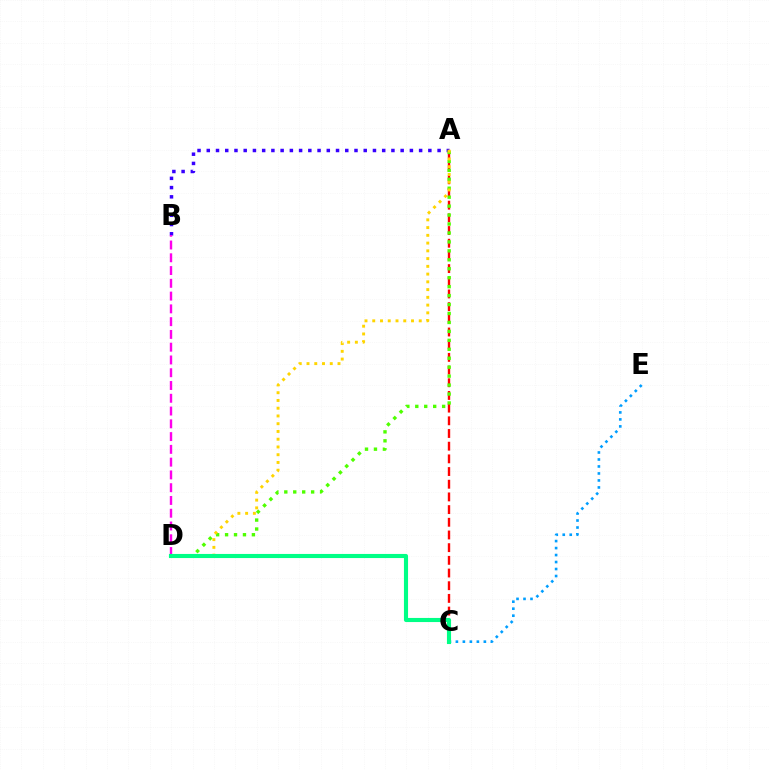{('A', 'B'): [{'color': '#3700ff', 'line_style': 'dotted', 'thickness': 2.51}], ('A', 'C'): [{'color': '#ff0000', 'line_style': 'dashed', 'thickness': 1.72}], ('A', 'D'): [{'color': '#4fff00', 'line_style': 'dotted', 'thickness': 2.43}, {'color': '#ffd500', 'line_style': 'dotted', 'thickness': 2.11}], ('C', 'E'): [{'color': '#009eff', 'line_style': 'dotted', 'thickness': 1.9}], ('B', 'D'): [{'color': '#ff00ed', 'line_style': 'dashed', 'thickness': 1.74}], ('C', 'D'): [{'color': '#00ff86', 'line_style': 'solid', 'thickness': 2.96}]}